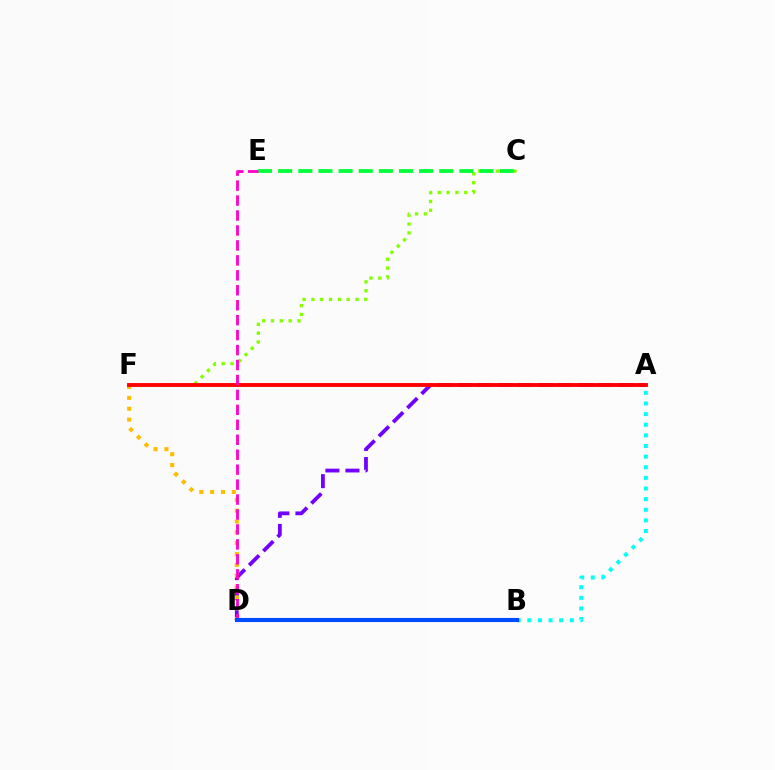{('A', 'D'): [{'color': '#7200ff', 'line_style': 'dashed', 'thickness': 2.73}], ('C', 'F'): [{'color': '#84ff00', 'line_style': 'dotted', 'thickness': 2.4}], ('D', 'F'): [{'color': '#ffbd00', 'line_style': 'dotted', 'thickness': 2.95}], ('C', 'E'): [{'color': '#00ff39', 'line_style': 'dashed', 'thickness': 2.74}], ('A', 'F'): [{'color': '#ff0000', 'line_style': 'solid', 'thickness': 2.79}], ('A', 'B'): [{'color': '#00fff6', 'line_style': 'dotted', 'thickness': 2.89}], ('D', 'E'): [{'color': '#ff00cf', 'line_style': 'dashed', 'thickness': 2.03}], ('B', 'D'): [{'color': '#004bff', 'line_style': 'solid', 'thickness': 2.97}]}